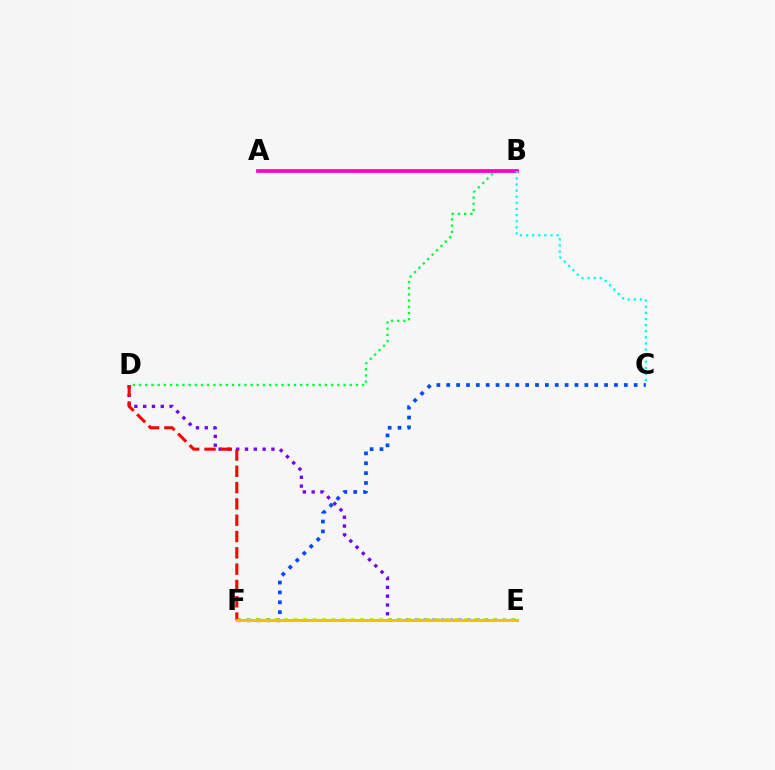{('B', 'D'): [{'color': '#00ff39', 'line_style': 'dotted', 'thickness': 1.68}], ('C', 'F'): [{'color': '#004bff', 'line_style': 'dotted', 'thickness': 2.68}], ('D', 'E'): [{'color': '#7200ff', 'line_style': 'dotted', 'thickness': 2.39}], ('A', 'B'): [{'color': '#ff00cf', 'line_style': 'solid', 'thickness': 2.7}], ('E', 'F'): [{'color': '#84ff00', 'line_style': 'dotted', 'thickness': 2.57}, {'color': '#ffbd00', 'line_style': 'solid', 'thickness': 2.18}], ('D', 'F'): [{'color': '#ff0000', 'line_style': 'dashed', 'thickness': 2.22}], ('B', 'C'): [{'color': '#00fff6', 'line_style': 'dotted', 'thickness': 1.66}]}